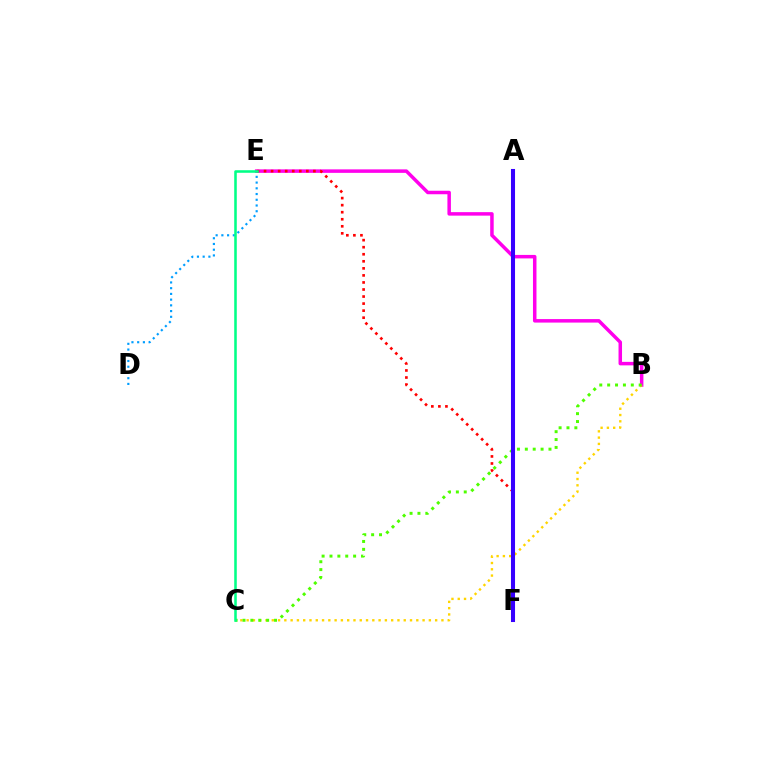{('B', 'E'): [{'color': '#ff00ed', 'line_style': 'solid', 'thickness': 2.52}], ('E', 'F'): [{'color': '#ff0000', 'line_style': 'dotted', 'thickness': 1.92}], ('D', 'E'): [{'color': '#009eff', 'line_style': 'dotted', 'thickness': 1.56}], ('B', 'C'): [{'color': '#ffd500', 'line_style': 'dotted', 'thickness': 1.71}, {'color': '#4fff00', 'line_style': 'dotted', 'thickness': 2.14}], ('A', 'F'): [{'color': '#3700ff', 'line_style': 'solid', 'thickness': 2.92}], ('C', 'E'): [{'color': '#00ff86', 'line_style': 'solid', 'thickness': 1.84}]}